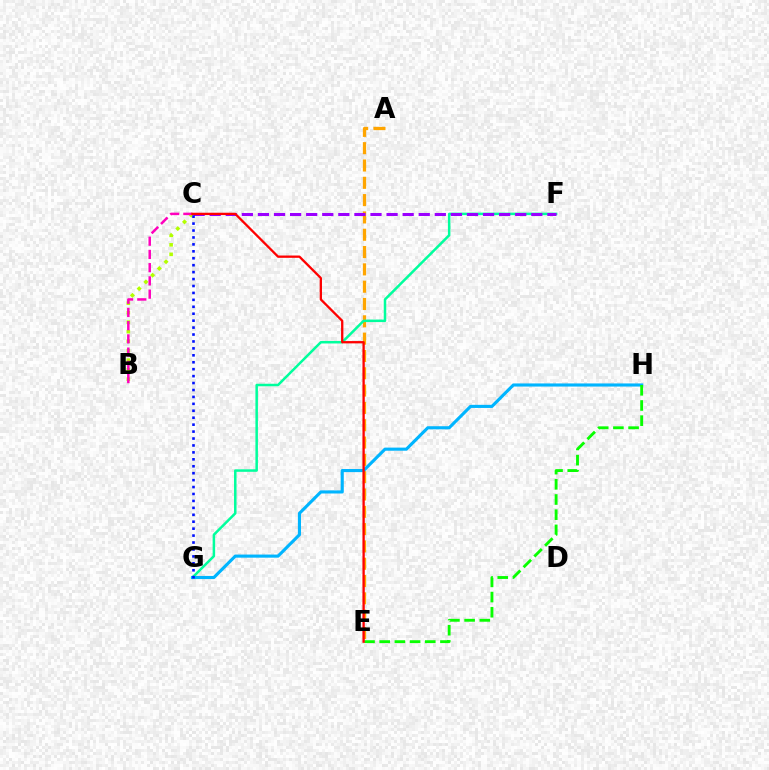{('A', 'E'): [{'color': '#ffa500', 'line_style': 'dashed', 'thickness': 2.35}], ('B', 'C'): [{'color': '#b3ff00', 'line_style': 'dotted', 'thickness': 2.58}, {'color': '#ff00bd', 'line_style': 'dashed', 'thickness': 1.8}], ('F', 'G'): [{'color': '#00ff9d', 'line_style': 'solid', 'thickness': 1.8}], ('C', 'F'): [{'color': '#9b00ff', 'line_style': 'dashed', 'thickness': 2.18}], ('G', 'H'): [{'color': '#00b5ff', 'line_style': 'solid', 'thickness': 2.24}], ('C', 'G'): [{'color': '#0010ff', 'line_style': 'dotted', 'thickness': 1.88}], ('E', 'H'): [{'color': '#08ff00', 'line_style': 'dashed', 'thickness': 2.06}], ('C', 'E'): [{'color': '#ff0000', 'line_style': 'solid', 'thickness': 1.66}]}